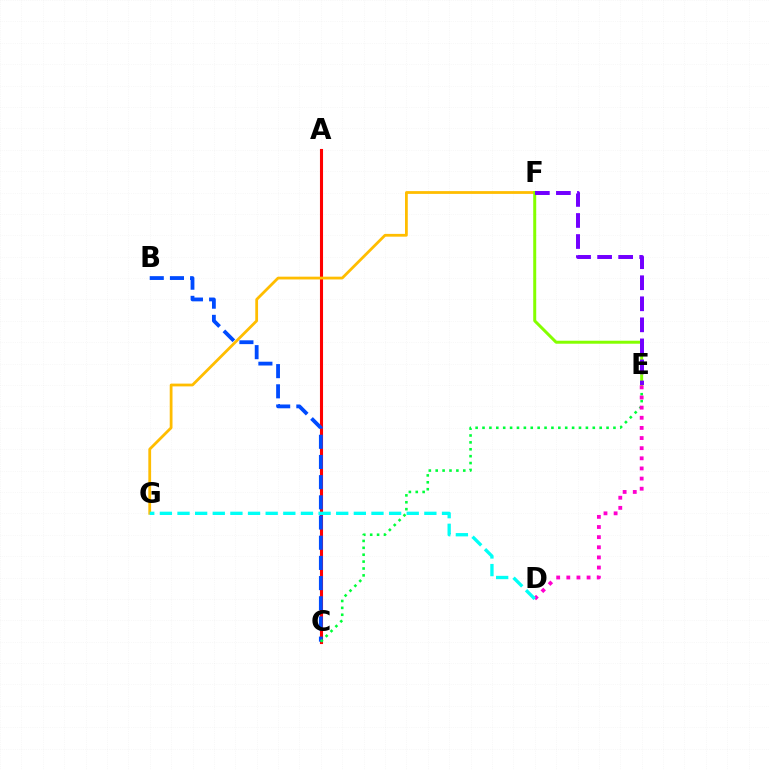{('A', 'C'): [{'color': '#ff0000', 'line_style': 'solid', 'thickness': 2.22}], ('F', 'G'): [{'color': '#ffbd00', 'line_style': 'solid', 'thickness': 2.0}], ('E', 'F'): [{'color': '#84ff00', 'line_style': 'solid', 'thickness': 2.15}, {'color': '#7200ff', 'line_style': 'dashed', 'thickness': 2.86}], ('B', 'C'): [{'color': '#004bff', 'line_style': 'dashed', 'thickness': 2.74}], ('C', 'E'): [{'color': '#00ff39', 'line_style': 'dotted', 'thickness': 1.87}], ('D', 'E'): [{'color': '#ff00cf', 'line_style': 'dotted', 'thickness': 2.75}], ('D', 'G'): [{'color': '#00fff6', 'line_style': 'dashed', 'thickness': 2.4}]}